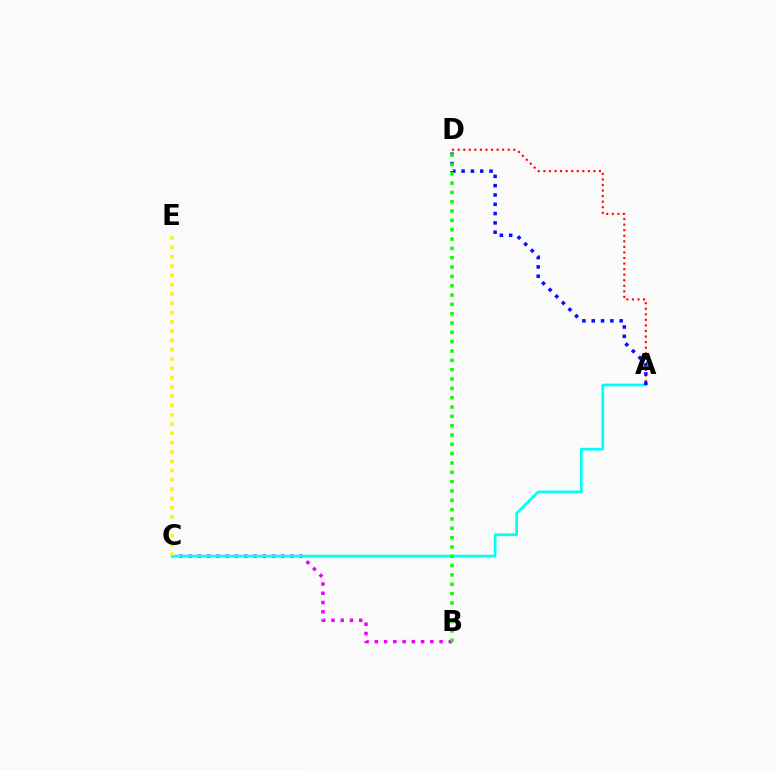{('B', 'C'): [{'color': '#ee00ff', 'line_style': 'dotted', 'thickness': 2.51}], ('A', 'C'): [{'color': '#00fff6', 'line_style': 'solid', 'thickness': 1.96}], ('C', 'E'): [{'color': '#fcf500', 'line_style': 'dotted', 'thickness': 2.53}], ('A', 'D'): [{'color': '#ff0000', 'line_style': 'dotted', 'thickness': 1.51}, {'color': '#0010ff', 'line_style': 'dotted', 'thickness': 2.53}], ('B', 'D'): [{'color': '#08ff00', 'line_style': 'dotted', 'thickness': 2.53}]}